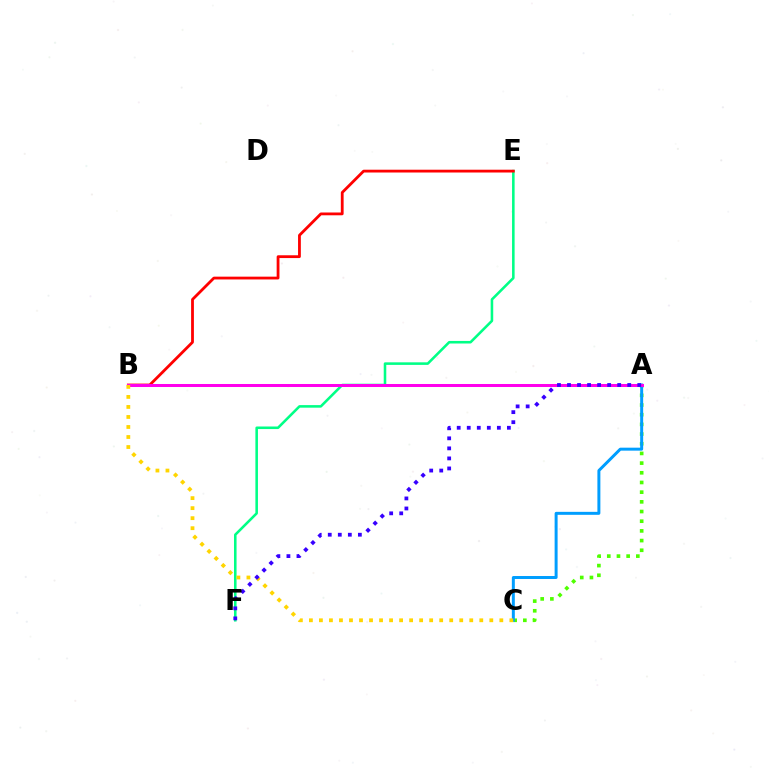{('A', 'C'): [{'color': '#4fff00', 'line_style': 'dotted', 'thickness': 2.63}, {'color': '#009eff', 'line_style': 'solid', 'thickness': 2.14}], ('E', 'F'): [{'color': '#00ff86', 'line_style': 'solid', 'thickness': 1.85}], ('B', 'E'): [{'color': '#ff0000', 'line_style': 'solid', 'thickness': 2.01}], ('A', 'B'): [{'color': '#ff00ed', 'line_style': 'solid', 'thickness': 2.17}], ('B', 'C'): [{'color': '#ffd500', 'line_style': 'dotted', 'thickness': 2.72}], ('A', 'F'): [{'color': '#3700ff', 'line_style': 'dotted', 'thickness': 2.73}]}